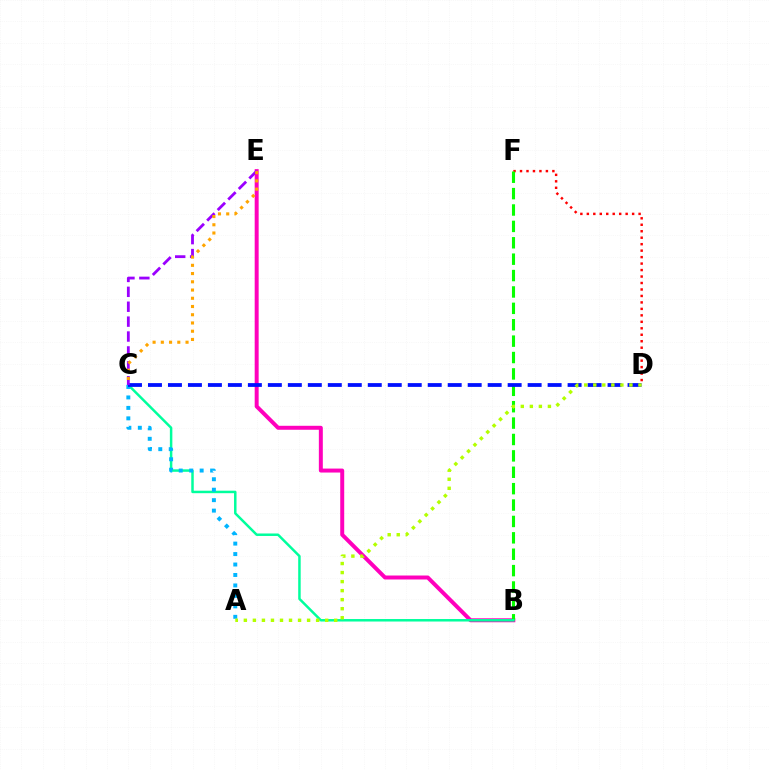{('D', 'F'): [{'color': '#ff0000', 'line_style': 'dotted', 'thickness': 1.76}], ('B', 'E'): [{'color': '#ff00bd', 'line_style': 'solid', 'thickness': 2.86}], ('B', 'F'): [{'color': '#08ff00', 'line_style': 'dashed', 'thickness': 2.23}], ('B', 'C'): [{'color': '#00ff9d', 'line_style': 'solid', 'thickness': 1.79}], ('A', 'C'): [{'color': '#00b5ff', 'line_style': 'dotted', 'thickness': 2.84}], ('C', 'D'): [{'color': '#0010ff', 'line_style': 'dashed', 'thickness': 2.71}], ('C', 'E'): [{'color': '#9b00ff', 'line_style': 'dashed', 'thickness': 2.02}, {'color': '#ffa500', 'line_style': 'dotted', 'thickness': 2.24}], ('A', 'D'): [{'color': '#b3ff00', 'line_style': 'dotted', 'thickness': 2.46}]}